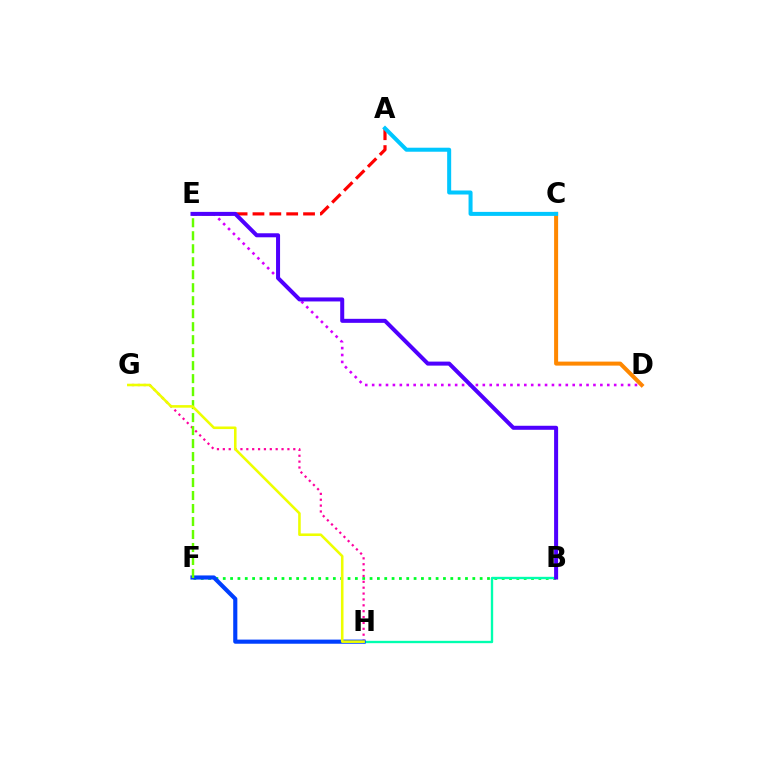{('B', 'F'): [{'color': '#00ff27', 'line_style': 'dotted', 'thickness': 1.99}], ('G', 'H'): [{'color': '#ff00a0', 'line_style': 'dotted', 'thickness': 1.6}, {'color': '#eeff00', 'line_style': 'solid', 'thickness': 1.86}], ('C', 'D'): [{'color': '#ff8800', 'line_style': 'solid', 'thickness': 2.89}], ('D', 'E'): [{'color': '#d600ff', 'line_style': 'dotted', 'thickness': 1.88}], ('A', 'E'): [{'color': '#ff0000', 'line_style': 'dashed', 'thickness': 2.29}], ('B', 'H'): [{'color': '#00ffaf', 'line_style': 'solid', 'thickness': 1.69}], ('F', 'H'): [{'color': '#003fff', 'line_style': 'solid', 'thickness': 2.97}], ('E', 'F'): [{'color': '#66ff00', 'line_style': 'dashed', 'thickness': 1.76}], ('A', 'C'): [{'color': '#00c7ff', 'line_style': 'solid', 'thickness': 2.89}], ('B', 'E'): [{'color': '#4f00ff', 'line_style': 'solid', 'thickness': 2.89}]}